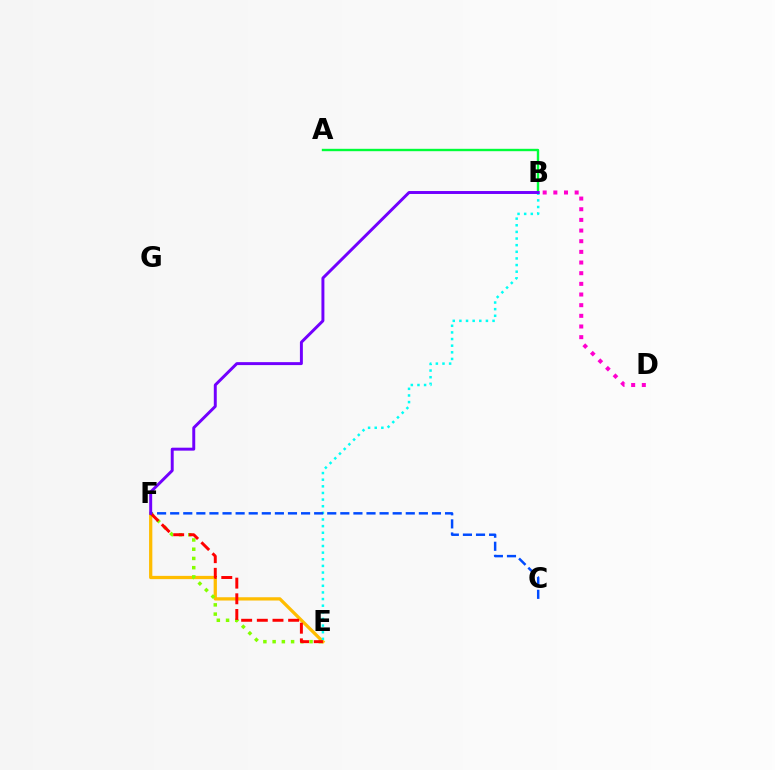{('A', 'B'): [{'color': '#00ff39', 'line_style': 'solid', 'thickness': 1.72}], ('E', 'F'): [{'color': '#ffbd00', 'line_style': 'solid', 'thickness': 2.35}, {'color': '#84ff00', 'line_style': 'dotted', 'thickness': 2.51}, {'color': '#ff0000', 'line_style': 'dashed', 'thickness': 2.13}], ('B', 'E'): [{'color': '#00fff6', 'line_style': 'dotted', 'thickness': 1.8}], ('C', 'F'): [{'color': '#004bff', 'line_style': 'dashed', 'thickness': 1.78}], ('B', 'D'): [{'color': '#ff00cf', 'line_style': 'dotted', 'thickness': 2.9}], ('B', 'F'): [{'color': '#7200ff', 'line_style': 'solid', 'thickness': 2.12}]}